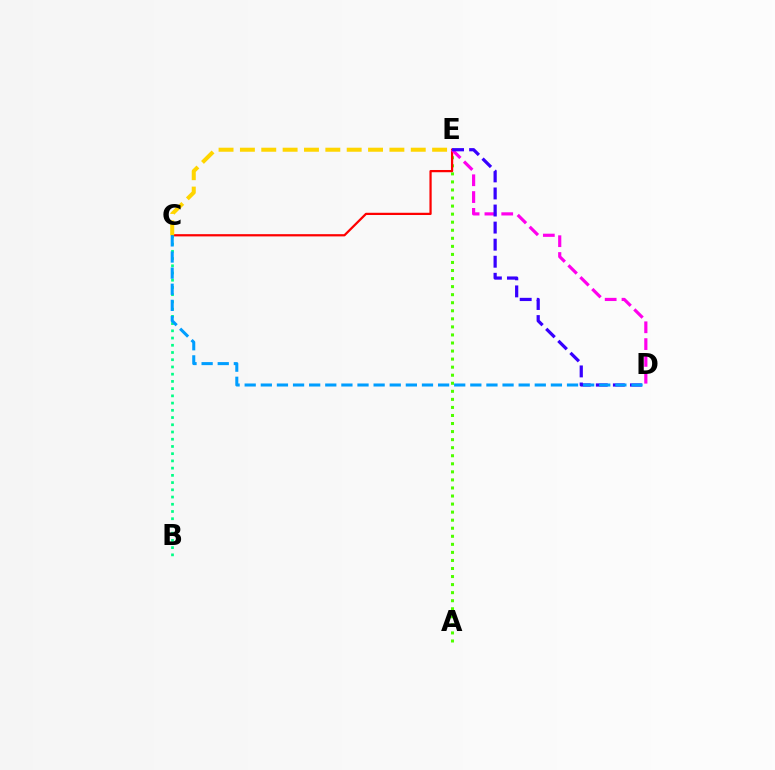{('A', 'E'): [{'color': '#4fff00', 'line_style': 'dotted', 'thickness': 2.19}], ('C', 'E'): [{'color': '#ff0000', 'line_style': 'solid', 'thickness': 1.61}, {'color': '#ffd500', 'line_style': 'dashed', 'thickness': 2.9}], ('D', 'E'): [{'color': '#ff00ed', 'line_style': 'dashed', 'thickness': 2.28}, {'color': '#3700ff', 'line_style': 'dashed', 'thickness': 2.32}], ('B', 'C'): [{'color': '#00ff86', 'line_style': 'dotted', 'thickness': 1.96}], ('C', 'D'): [{'color': '#009eff', 'line_style': 'dashed', 'thickness': 2.19}]}